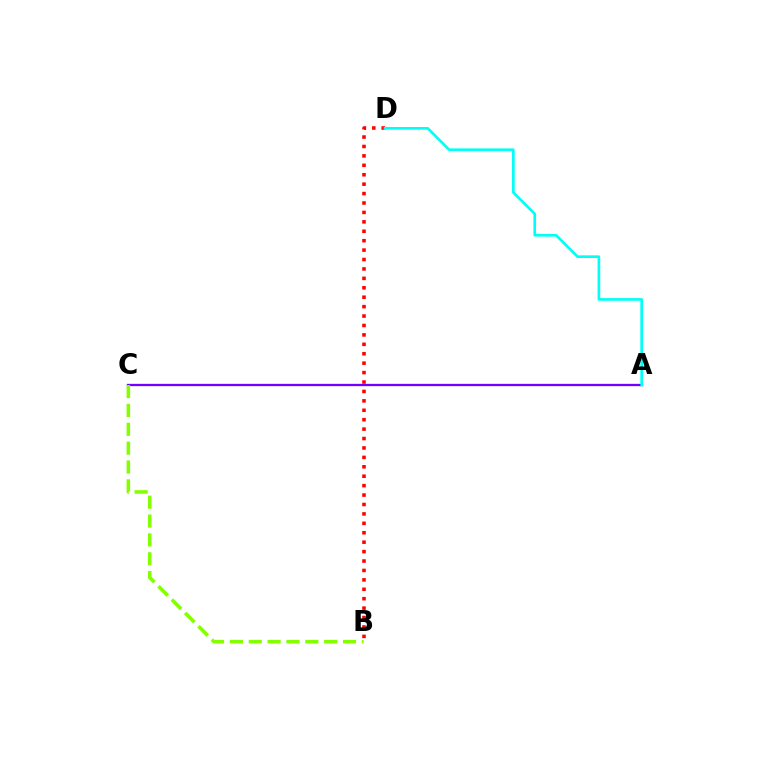{('A', 'C'): [{'color': '#7200ff', 'line_style': 'solid', 'thickness': 1.65}], ('B', 'D'): [{'color': '#ff0000', 'line_style': 'dotted', 'thickness': 2.56}], ('B', 'C'): [{'color': '#84ff00', 'line_style': 'dashed', 'thickness': 2.56}], ('A', 'D'): [{'color': '#00fff6', 'line_style': 'solid', 'thickness': 1.92}]}